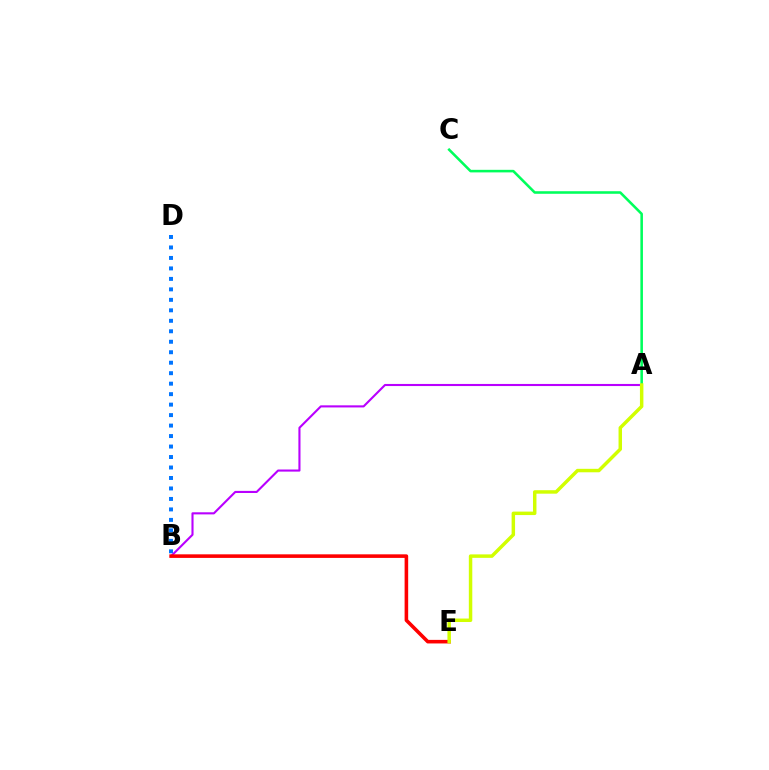{('B', 'D'): [{'color': '#0074ff', 'line_style': 'dotted', 'thickness': 2.85}], ('A', 'B'): [{'color': '#b900ff', 'line_style': 'solid', 'thickness': 1.52}], ('B', 'E'): [{'color': '#ff0000', 'line_style': 'solid', 'thickness': 2.57}], ('A', 'C'): [{'color': '#00ff5c', 'line_style': 'solid', 'thickness': 1.85}], ('A', 'E'): [{'color': '#d1ff00', 'line_style': 'solid', 'thickness': 2.5}]}